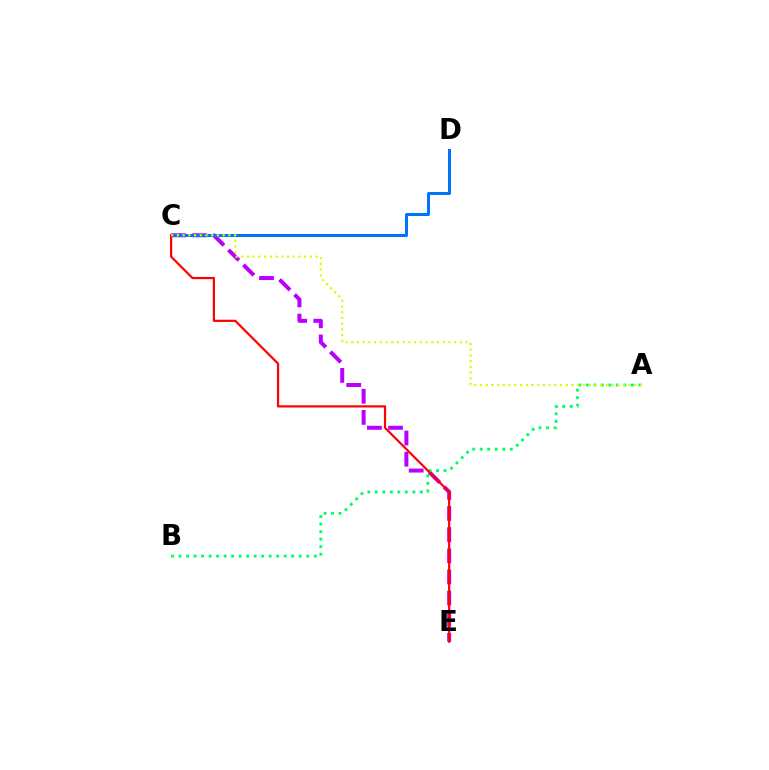{('C', 'E'): [{'color': '#b900ff', 'line_style': 'dashed', 'thickness': 2.87}, {'color': '#ff0000', 'line_style': 'solid', 'thickness': 1.59}], ('C', 'D'): [{'color': '#0074ff', 'line_style': 'solid', 'thickness': 2.16}], ('A', 'B'): [{'color': '#00ff5c', 'line_style': 'dotted', 'thickness': 2.04}], ('A', 'C'): [{'color': '#d1ff00', 'line_style': 'dotted', 'thickness': 1.55}]}